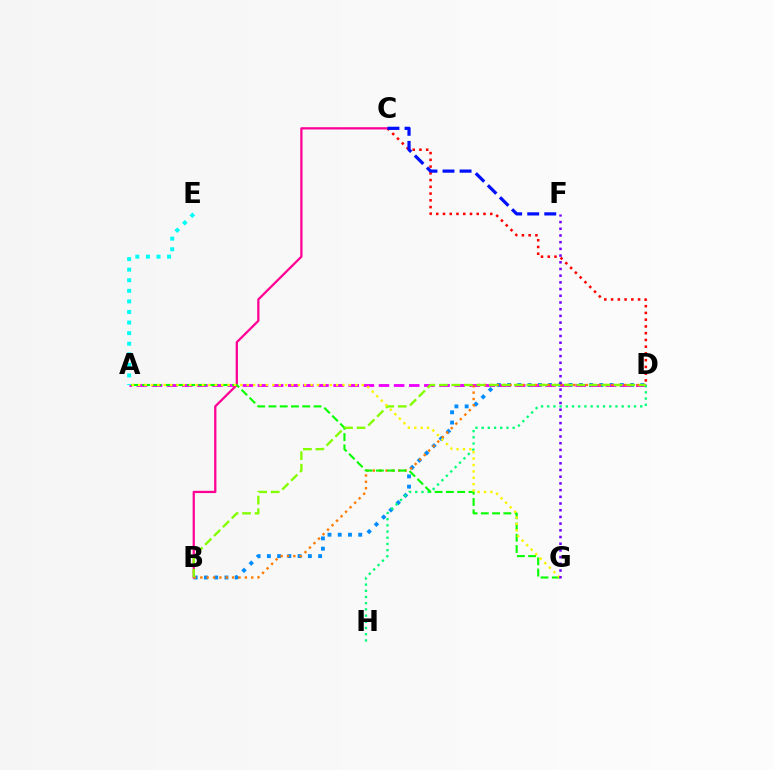{('B', 'D'): [{'color': '#008cff', 'line_style': 'dotted', 'thickness': 2.78}, {'color': '#ff7c00', 'line_style': 'dotted', 'thickness': 1.73}, {'color': '#84ff00', 'line_style': 'dashed', 'thickness': 1.7}], ('C', 'D'): [{'color': '#ff0000', 'line_style': 'dotted', 'thickness': 1.83}], ('A', 'D'): [{'color': '#ee00ff', 'line_style': 'dashed', 'thickness': 2.06}], ('B', 'C'): [{'color': '#ff0094', 'line_style': 'solid', 'thickness': 1.63}], ('D', 'H'): [{'color': '#00ff74', 'line_style': 'dotted', 'thickness': 1.68}], ('C', 'F'): [{'color': '#0010ff', 'line_style': 'dashed', 'thickness': 2.32}], ('A', 'G'): [{'color': '#08ff00', 'line_style': 'dashed', 'thickness': 1.53}, {'color': '#fcf500', 'line_style': 'dotted', 'thickness': 1.74}], ('A', 'E'): [{'color': '#00fff6', 'line_style': 'dotted', 'thickness': 2.87}], ('F', 'G'): [{'color': '#7200ff', 'line_style': 'dotted', 'thickness': 1.82}]}